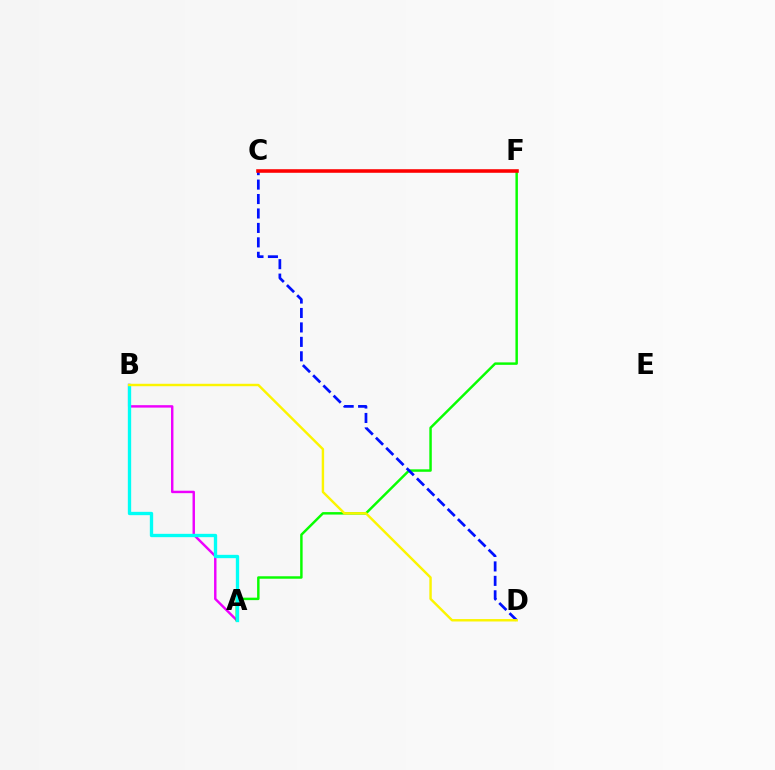{('A', 'B'): [{'color': '#ee00ff', 'line_style': 'solid', 'thickness': 1.76}, {'color': '#00fff6', 'line_style': 'solid', 'thickness': 2.4}], ('A', 'F'): [{'color': '#08ff00', 'line_style': 'solid', 'thickness': 1.77}], ('C', 'D'): [{'color': '#0010ff', 'line_style': 'dashed', 'thickness': 1.96}], ('C', 'F'): [{'color': '#ff0000', 'line_style': 'solid', 'thickness': 2.57}], ('B', 'D'): [{'color': '#fcf500', 'line_style': 'solid', 'thickness': 1.75}]}